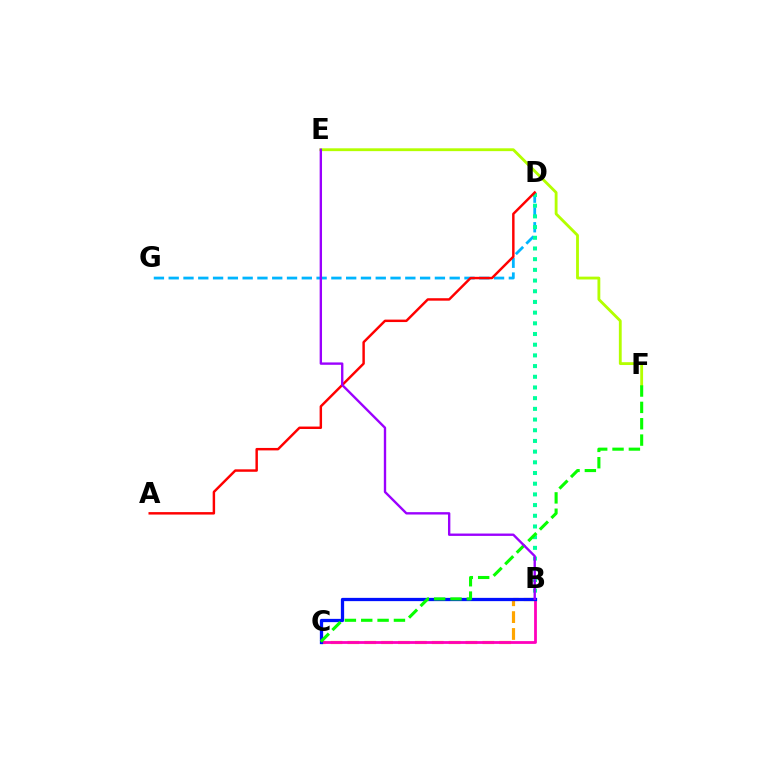{('D', 'G'): [{'color': '#00b5ff', 'line_style': 'dashed', 'thickness': 2.01}], ('B', 'D'): [{'color': '#00ff9d', 'line_style': 'dotted', 'thickness': 2.9}], ('E', 'F'): [{'color': '#b3ff00', 'line_style': 'solid', 'thickness': 2.04}], ('B', 'C'): [{'color': '#ffa500', 'line_style': 'dashed', 'thickness': 2.29}, {'color': '#ff00bd', 'line_style': 'solid', 'thickness': 2.01}, {'color': '#0010ff', 'line_style': 'solid', 'thickness': 2.35}], ('A', 'D'): [{'color': '#ff0000', 'line_style': 'solid', 'thickness': 1.77}], ('C', 'F'): [{'color': '#08ff00', 'line_style': 'dashed', 'thickness': 2.22}], ('B', 'E'): [{'color': '#9b00ff', 'line_style': 'solid', 'thickness': 1.71}]}